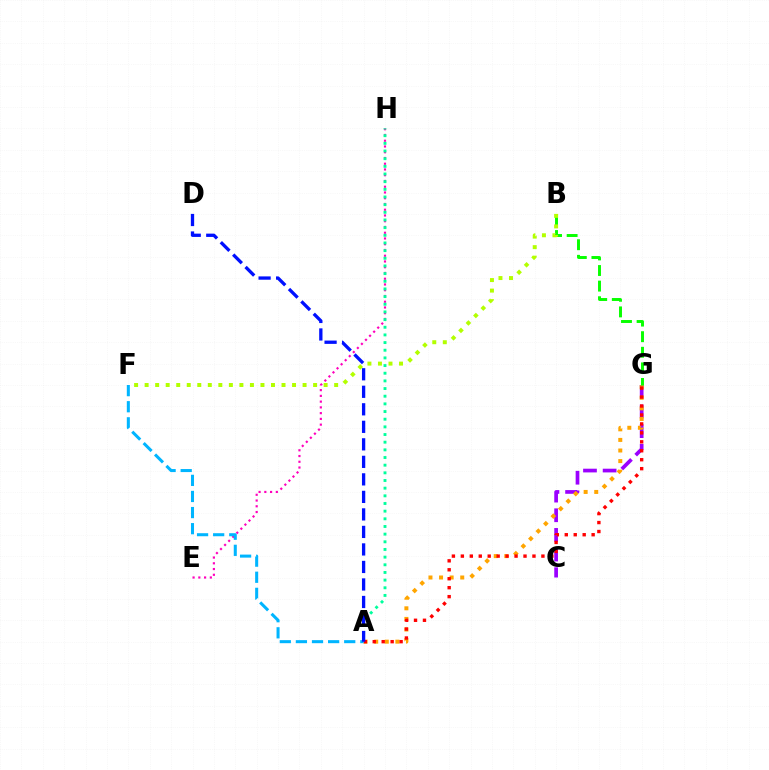{('E', 'H'): [{'color': '#ff00bd', 'line_style': 'dotted', 'thickness': 1.56}], ('C', 'G'): [{'color': '#9b00ff', 'line_style': 'dashed', 'thickness': 2.67}], ('A', 'G'): [{'color': '#ffa500', 'line_style': 'dotted', 'thickness': 2.88}, {'color': '#ff0000', 'line_style': 'dotted', 'thickness': 2.43}], ('A', 'H'): [{'color': '#00ff9d', 'line_style': 'dotted', 'thickness': 2.08}], ('B', 'G'): [{'color': '#08ff00', 'line_style': 'dashed', 'thickness': 2.12}], ('B', 'F'): [{'color': '#b3ff00', 'line_style': 'dotted', 'thickness': 2.86}], ('A', 'F'): [{'color': '#00b5ff', 'line_style': 'dashed', 'thickness': 2.19}], ('A', 'D'): [{'color': '#0010ff', 'line_style': 'dashed', 'thickness': 2.38}]}